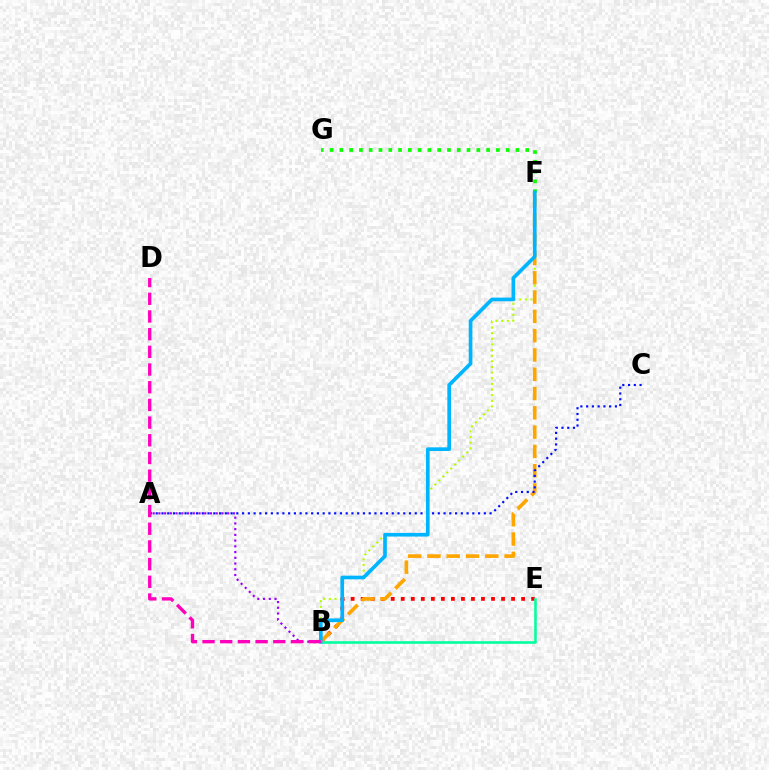{('B', 'F'): [{'color': '#b3ff00', 'line_style': 'dotted', 'thickness': 1.53}, {'color': '#ffa500', 'line_style': 'dashed', 'thickness': 2.62}, {'color': '#00b5ff', 'line_style': 'solid', 'thickness': 2.64}], ('B', 'E'): [{'color': '#ff0000', 'line_style': 'dotted', 'thickness': 2.72}, {'color': '#00ff9d', 'line_style': 'solid', 'thickness': 1.86}], ('A', 'B'): [{'color': '#9b00ff', 'line_style': 'dotted', 'thickness': 1.56}], ('F', 'G'): [{'color': '#08ff00', 'line_style': 'dotted', 'thickness': 2.66}], ('A', 'C'): [{'color': '#0010ff', 'line_style': 'dotted', 'thickness': 1.56}], ('B', 'D'): [{'color': '#ff00bd', 'line_style': 'dashed', 'thickness': 2.4}]}